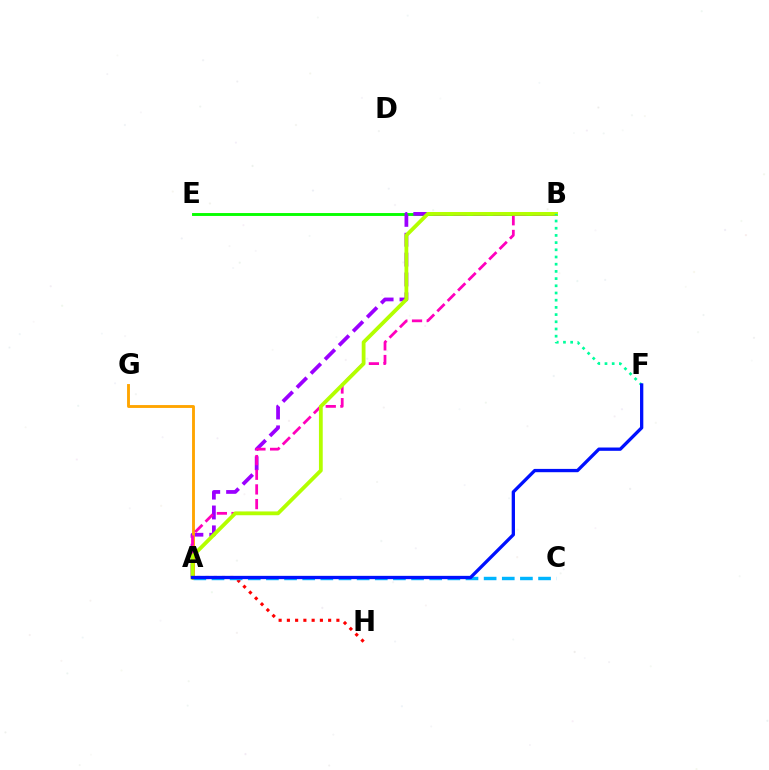{('A', 'H'): [{'color': '#ff0000', 'line_style': 'dotted', 'thickness': 2.24}], ('B', 'E'): [{'color': '#08ff00', 'line_style': 'solid', 'thickness': 2.09}], ('A', 'B'): [{'color': '#9b00ff', 'line_style': 'dashed', 'thickness': 2.7}, {'color': '#ff00bd', 'line_style': 'dashed', 'thickness': 1.99}, {'color': '#b3ff00', 'line_style': 'solid', 'thickness': 2.73}], ('A', 'G'): [{'color': '#ffa500', 'line_style': 'solid', 'thickness': 2.07}], ('A', 'C'): [{'color': '#00b5ff', 'line_style': 'dashed', 'thickness': 2.46}], ('B', 'F'): [{'color': '#00ff9d', 'line_style': 'dotted', 'thickness': 1.96}], ('A', 'F'): [{'color': '#0010ff', 'line_style': 'solid', 'thickness': 2.38}]}